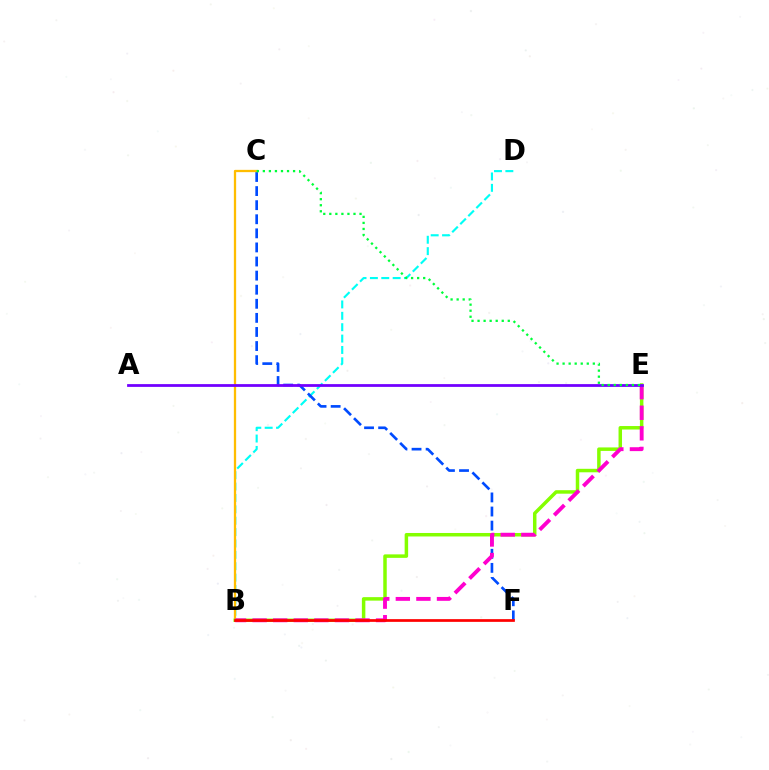{('B', 'D'): [{'color': '#00fff6', 'line_style': 'dashed', 'thickness': 1.55}], ('C', 'F'): [{'color': '#004bff', 'line_style': 'dashed', 'thickness': 1.91}], ('B', 'C'): [{'color': '#ffbd00', 'line_style': 'solid', 'thickness': 1.65}], ('B', 'E'): [{'color': '#84ff00', 'line_style': 'solid', 'thickness': 2.51}, {'color': '#ff00cf', 'line_style': 'dashed', 'thickness': 2.8}], ('A', 'E'): [{'color': '#7200ff', 'line_style': 'solid', 'thickness': 2.0}], ('B', 'F'): [{'color': '#ff0000', 'line_style': 'solid', 'thickness': 1.96}], ('C', 'E'): [{'color': '#00ff39', 'line_style': 'dotted', 'thickness': 1.64}]}